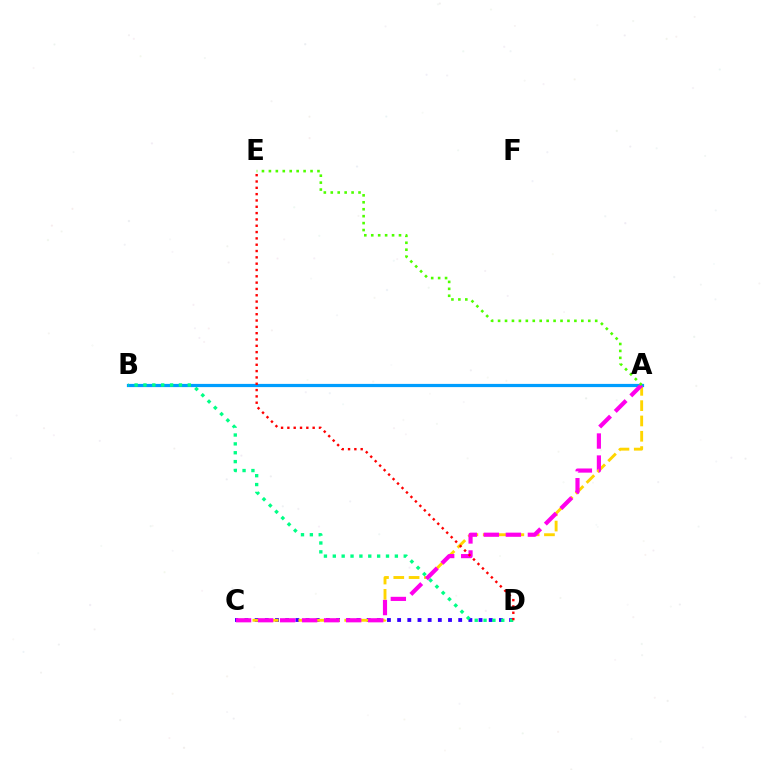{('C', 'D'): [{'color': '#3700ff', 'line_style': 'dotted', 'thickness': 2.77}], ('A', 'C'): [{'color': '#ffd500', 'line_style': 'dashed', 'thickness': 2.08}, {'color': '#ff00ed', 'line_style': 'dashed', 'thickness': 2.99}], ('A', 'B'): [{'color': '#009eff', 'line_style': 'solid', 'thickness': 2.31}], ('B', 'D'): [{'color': '#00ff86', 'line_style': 'dotted', 'thickness': 2.41}], ('D', 'E'): [{'color': '#ff0000', 'line_style': 'dotted', 'thickness': 1.72}], ('A', 'E'): [{'color': '#4fff00', 'line_style': 'dotted', 'thickness': 1.89}]}